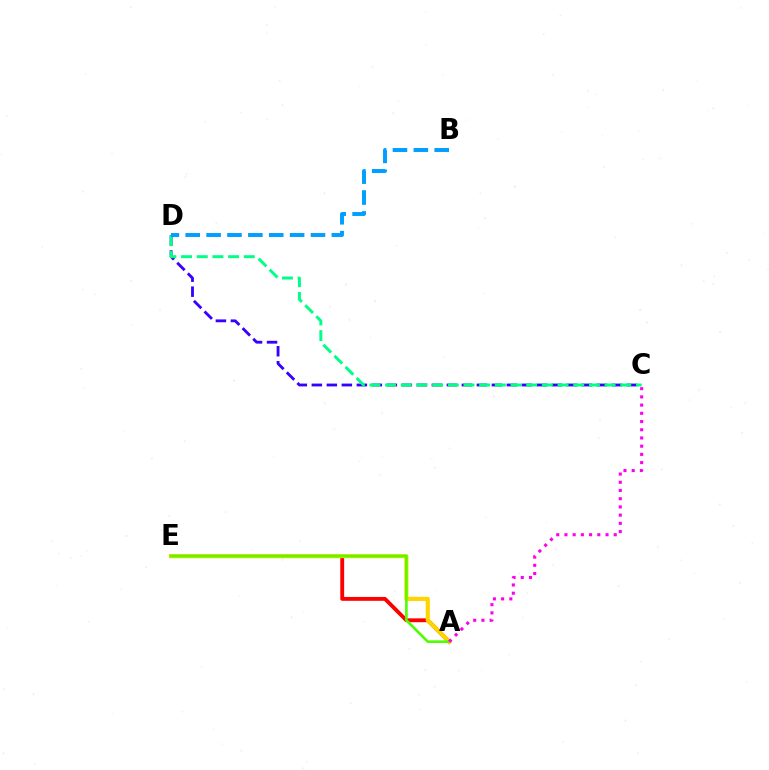{('A', 'E'): [{'color': '#ff0000', 'line_style': 'solid', 'thickness': 2.78}, {'color': '#ffd500', 'line_style': 'solid', 'thickness': 2.99}, {'color': '#4fff00', 'line_style': 'solid', 'thickness': 1.91}], ('C', 'D'): [{'color': '#3700ff', 'line_style': 'dashed', 'thickness': 2.04}, {'color': '#00ff86', 'line_style': 'dashed', 'thickness': 2.13}], ('A', 'C'): [{'color': '#ff00ed', 'line_style': 'dotted', 'thickness': 2.23}], ('B', 'D'): [{'color': '#009eff', 'line_style': 'dashed', 'thickness': 2.84}]}